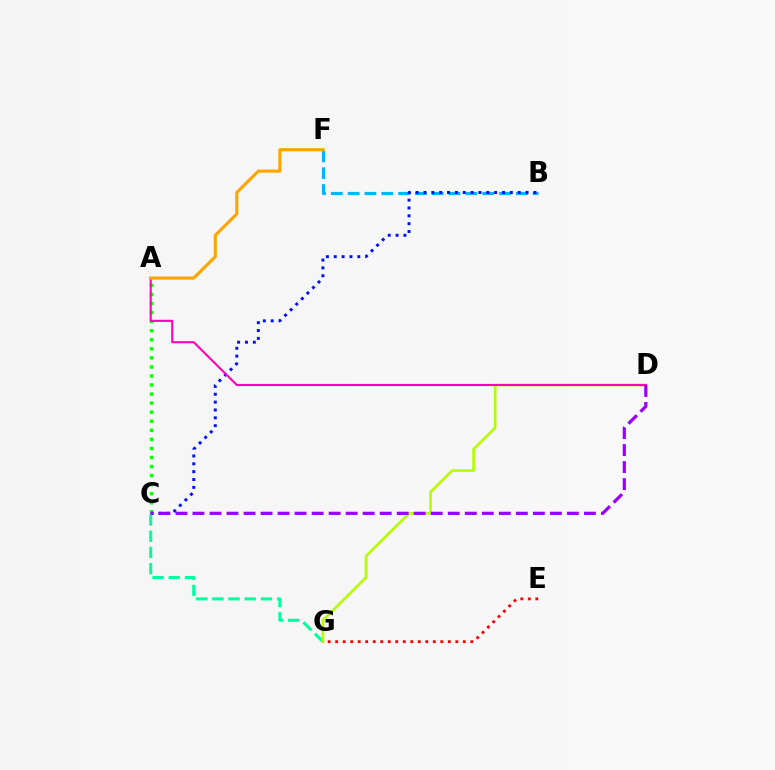{('C', 'G'): [{'color': '#00ff9d', 'line_style': 'dashed', 'thickness': 2.2}], ('A', 'C'): [{'color': '#08ff00', 'line_style': 'dotted', 'thickness': 2.46}], ('D', 'G'): [{'color': '#b3ff00', 'line_style': 'solid', 'thickness': 1.91}], ('B', 'F'): [{'color': '#00b5ff', 'line_style': 'dashed', 'thickness': 2.28}], ('B', 'C'): [{'color': '#0010ff', 'line_style': 'dotted', 'thickness': 2.13}], ('A', 'D'): [{'color': '#ff00bd', 'line_style': 'solid', 'thickness': 1.51}], ('E', 'G'): [{'color': '#ff0000', 'line_style': 'dotted', 'thickness': 2.04}], ('C', 'D'): [{'color': '#9b00ff', 'line_style': 'dashed', 'thickness': 2.31}], ('A', 'F'): [{'color': '#ffa500', 'line_style': 'solid', 'thickness': 2.25}]}